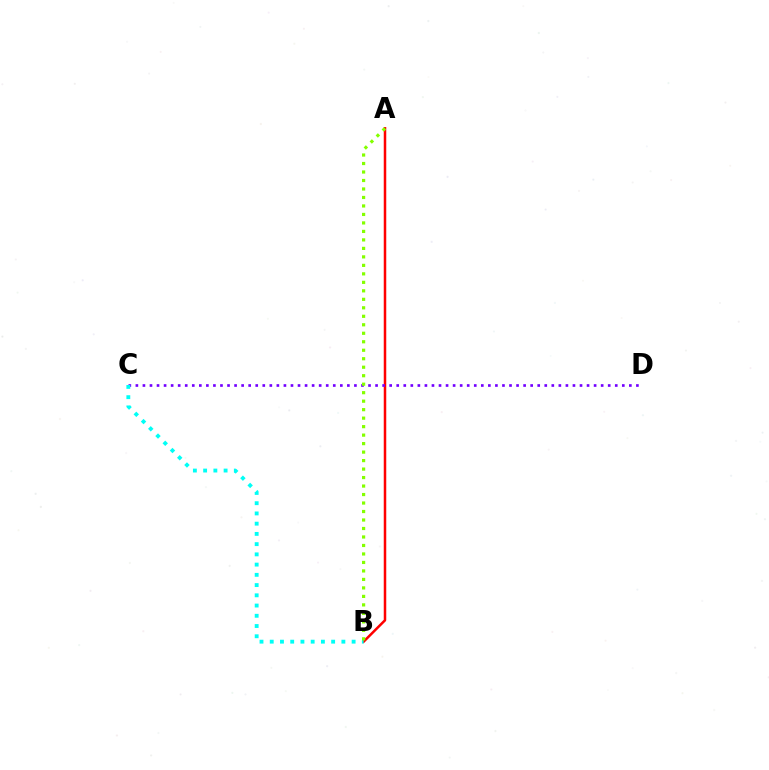{('A', 'B'): [{'color': '#ff0000', 'line_style': 'solid', 'thickness': 1.81}, {'color': '#84ff00', 'line_style': 'dotted', 'thickness': 2.31}], ('C', 'D'): [{'color': '#7200ff', 'line_style': 'dotted', 'thickness': 1.92}], ('B', 'C'): [{'color': '#00fff6', 'line_style': 'dotted', 'thickness': 2.78}]}